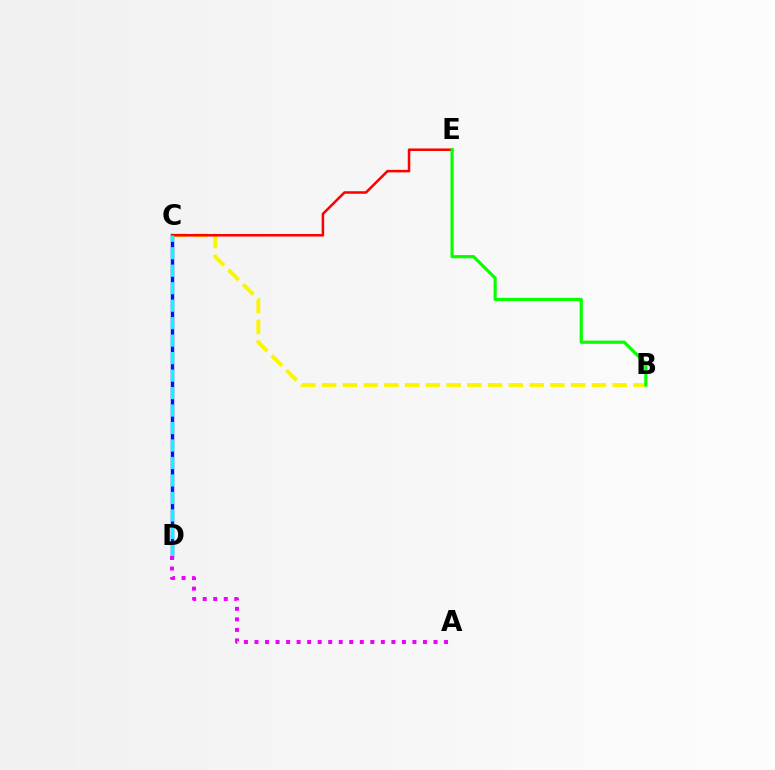{('C', 'D'): [{'color': '#0010ff', 'line_style': 'solid', 'thickness': 2.45}, {'color': '#00fff6', 'line_style': 'dashed', 'thickness': 2.37}], ('B', 'C'): [{'color': '#fcf500', 'line_style': 'dashed', 'thickness': 2.82}], ('C', 'E'): [{'color': '#ff0000', 'line_style': 'solid', 'thickness': 1.82}], ('B', 'E'): [{'color': '#08ff00', 'line_style': 'solid', 'thickness': 2.28}], ('A', 'D'): [{'color': '#ee00ff', 'line_style': 'dotted', 'thickness': 2.86}]}